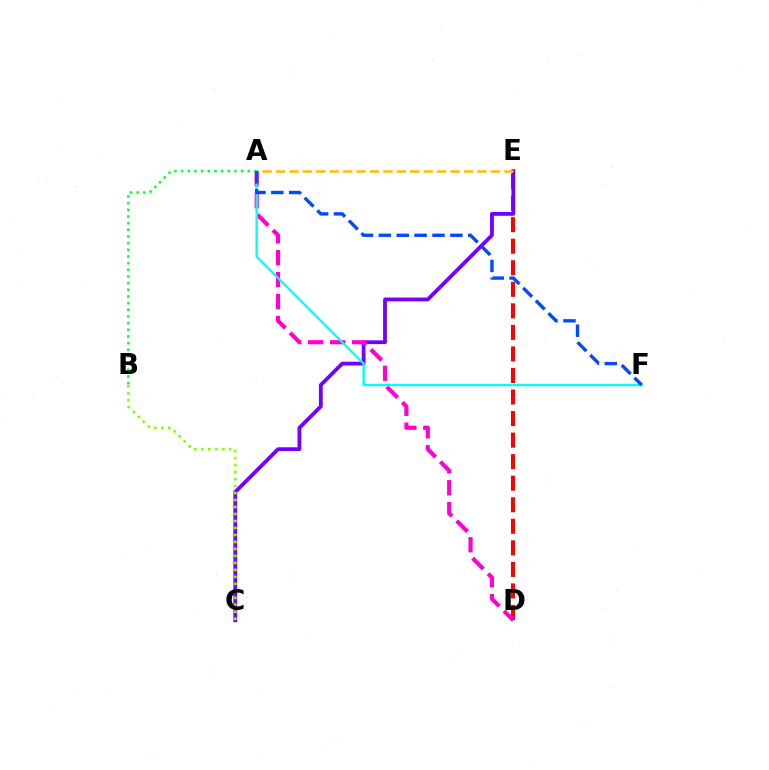{('D', 'E'): [{'color': '#ff0000', 'line_style': 'dashed', 'thickness': 2.93}], ('A', 'B'): [{'color': '#00ff39', 'line_style': 'dotted', 'thickness': 1.81}], ('C', 'E'): [{'color': '#7200ff', 'line_style': 'solid', 'thickness': 2.74}], ('A', 'D'): [{'color': '#ff00cf', 'line_style': 'dashed', 'thickness': 2.98}], ('A', 'F'): [{'color': '#00fff6', 'line_style': 'solid', 'thickness': 1.7}, {'color': '#004bff', 'line_style': 'dashed', 'thickness': 2.43}], ('A', 'E'): [{'color': '#ffbd00', 'line_style': 'dashed', 'thickness': 1.82}], ('B', 'C'): [{'color': '#84ff00', 'line_style': 'dotted', 'thickness': 1.9}]}